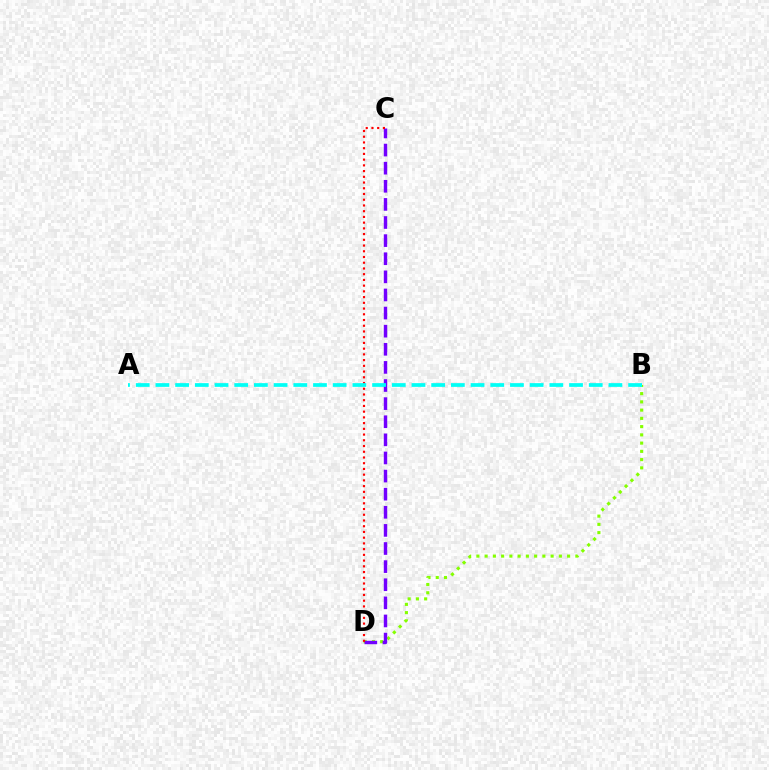{('B', 'D'): [{'color': '#84ff00', 'line_style': 'dotted', 'thickness': 2.24}], ('C', 'D'): [{'color': '#7200ff', 'line_style': 'dashed', 'thickness': 2.46}, {'color': '#ff0000', 'line_style': 'dotted', 'thickness': 1.56}], ('A', 'B'): [{'color': '#00fff6', 'line_style': 'dashed', 'thickness': 2.68}]}